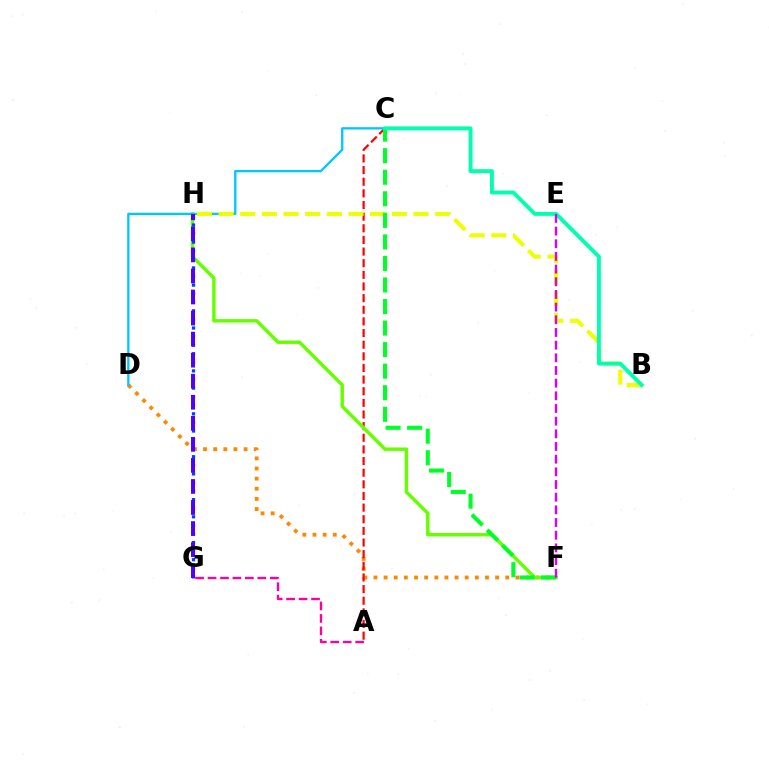{('D', 'F'): [{'color': '#ff8800', 'line_style': 'dotted', 'thickness': 2.75}], ('A', 'C'): [{'color': '#ff0000', 'line_style': 'dashed', 'thickness': 1.58}], ('A', 'G'): [{'color': '#ff00a0', 'line_style': 'dashed', 'thickness': 1.69}], ('F', 'H'): [{'color': '#66ff00', 'line_style': 'solid', 'thickness': 2.47}], ('G', 'H'): [{'color': '#003fff', 'line_style': 'dotted', 'thickness': 2.33}, {'color': '#4f00ff', 'line_style': 'dashed', 'thickness': 2.86}], ('C', 'D'): [{'color': '#00c7ff', 'line_style': 'solid', 'thickness': 1.66}], ('B', 'H'): [{'color': '#eeff00', 'line_style': 'dashed', 'thickness': 2.94}], ('C', 'F'): [{'color': '#00ff27', 'line_style': 'dashed', 'thickness': 2.93}], ('B', 'C'): [{'color': '#00ffaf', 'line_style': 'solid', 'thickness': 2.8}], ('E', 'F'): [{'color': '#d600ff', 'line_style': 'dashed', 'thickness': 1.72}]}